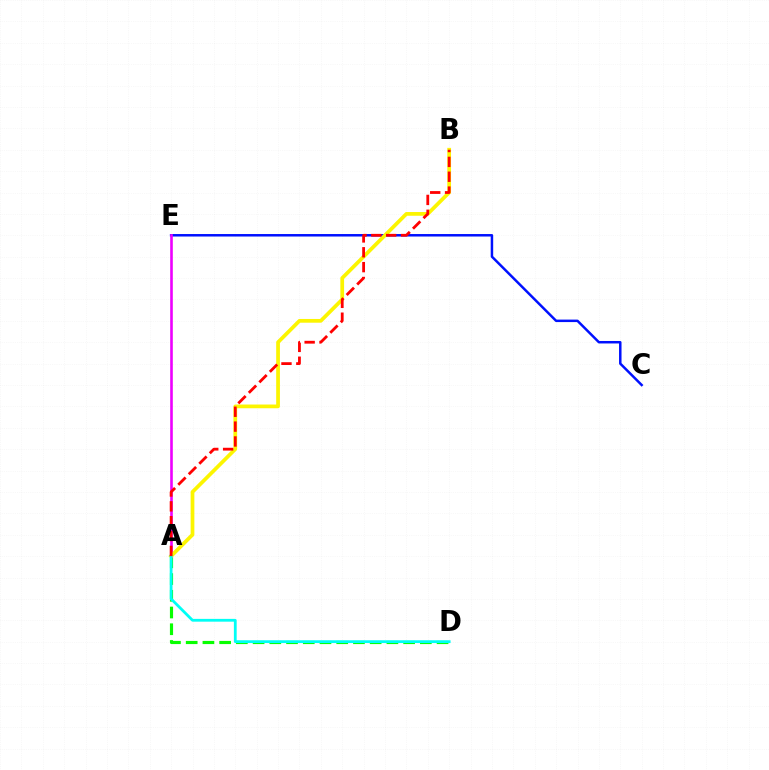{('C', 'E'): [{'color': '#0010ff', 'line_style': 'solid', 'thickness': 1.79}], ('A', 'D'): [{'color': '#08ff00', 'line_style': 'dashed', 'thickness': 2.27}, {'color': '#00fff6', 'line_style': 'solid', 'thickness': 2.01}], ('A', 'E'): [{'color': '#ee00ff', 'line_style': 'solid', 'thickness': 1.88}], ('A', 'B'): [{'color': '#fcf500', 'line_style': 'solid', 'thickness': 2.69}, {'color': '#ff0000', 'line_style': 'dashed', 'thickness': 2.02}]}